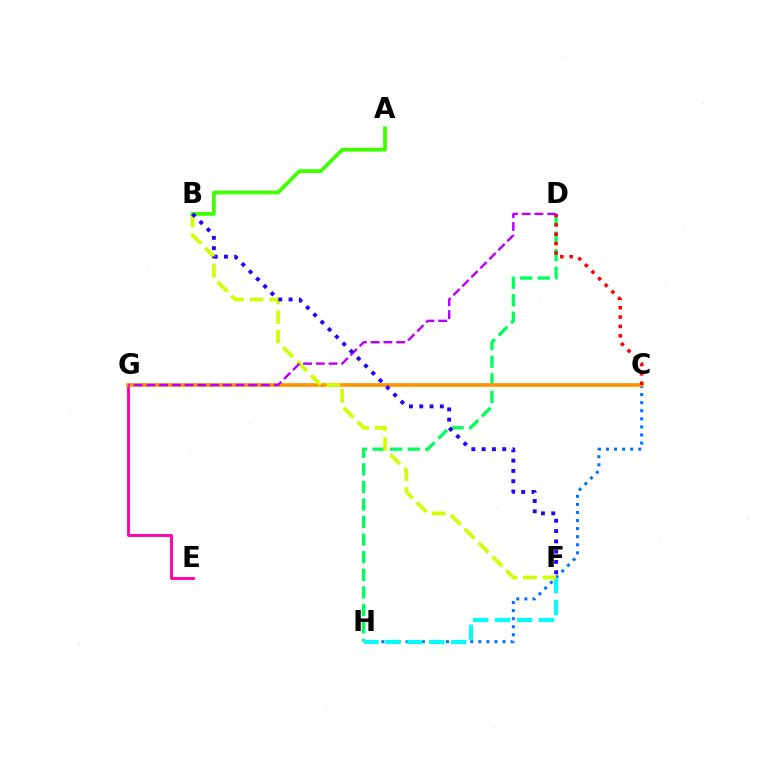{('E', 'G'): [{'color': '#ff00ac', 'line_style': 'solid', 'thickness': 2.06}], ('D', 'H'): [{'color': '#00ff5c', 'line_style': 'dashed', 'thickness': 2.39}], ('C', 'H'): [{'color': '#0074ff', 'line_style': 'dotted', 'thickness': 2.19}], ('C', 'G'): [{'color': '#ff9400', 'line_style': 'solid', 'thickness': 2.62}], ('F', 'H'): [{'color': '#00fff6', 'line_style': 'dashed', 'thickness': 2.98}], ('B', 'F'): [{'color': '#d1ff00', 'line_style': 'dashed', 'thickness': 2.66}, {'color': '#2500ff', 'line_style': 'dotted', 'thickness': 2.8}], ('C', 'D'): [{'color': '#ff0000', 'line_style': 'dotted', 'thickness': 2.55}], ('A', 'B'): [{'color': '#3dff00', 'line_style': 'solid', 'thickness': 2.7}], ('D', 'G'): [{'color': '#b900ff', 'line_style': 'dashed', 'thickness': 1.73}]}